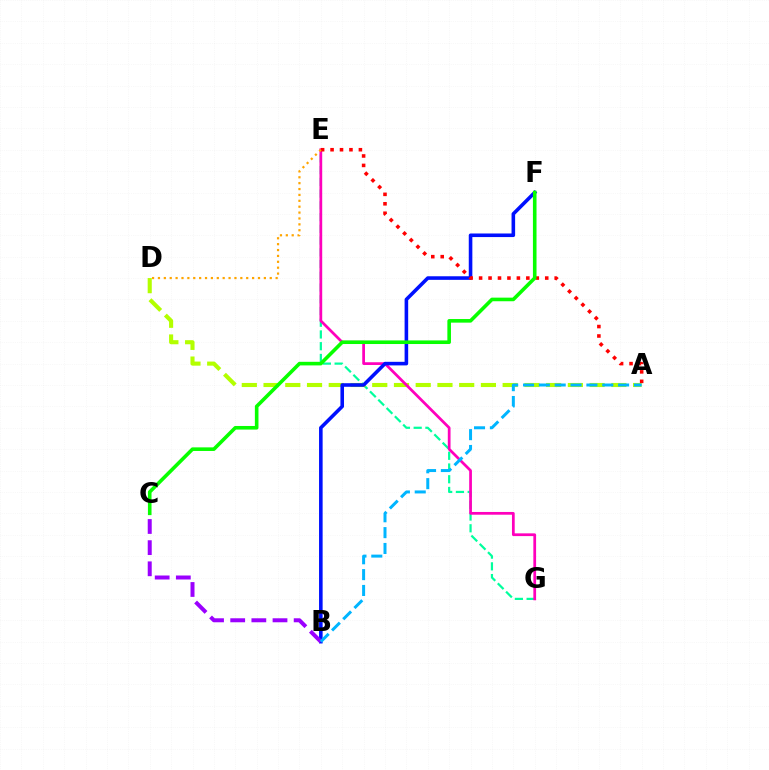{('E', 'G'): [{'color': '#00ff9d', 'line_style': 'dashed', 'thickness': 1.59}, {'color': '#ff00bd', 'line_style': 'solid', 'thickness': 1.97}], ('A', 'D'): [{'color': '#b3ff00', 'line_style': 'dashed', 'thickness': 2.95}], ('B', 'F'): [{'color': '#0010ff', 'line_style': 'solid', 'thickness': 2.58}], ('A', 'E'): [{'color': '#ff0000', 'line_style': 'dotted', 'thickness': 2.57}], ('D', 'E'): [{'color': '#ffa500', 'line_style': 'dotted', 'thickness': 1.6}], ('C', 'F'): [{'color': '#08ff00', 'line_style': 'solid', 'thickness': 2.59}], ('B', 'C'): [{'color': '#9b00ff', 'line_style': 'dashed', 'thickness': 2.87}], ('A', 'B'): [{'color': '#00b5ff', 'line_style': 'dashed', 'thickness': 2.15}]}